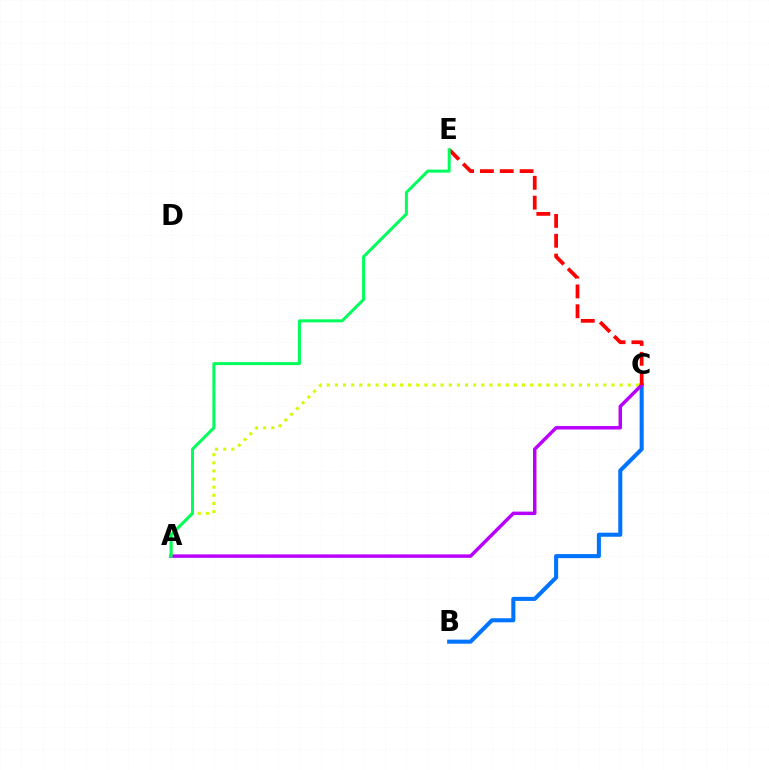{('B', 'C'): [{'color': '#0074ff', 'line_style': 'solid', 'thickness': 2.92}], ('A', 'C'): [{'color': '#d1ff00', 'line_style': 'dotted', 'thickness': 2.21}, {'color': '#b900ff', 'line_style': 'solid', 'thickness': 2.49}], ('C', 'E'): [{'color': '#ff0000', 'line_style': 'dashed', 'thickness': 2.69}], ('A', 'E'): [{'color': '#00ff5c', 'line_style': 'solid', 'thickness': 2.16}]}